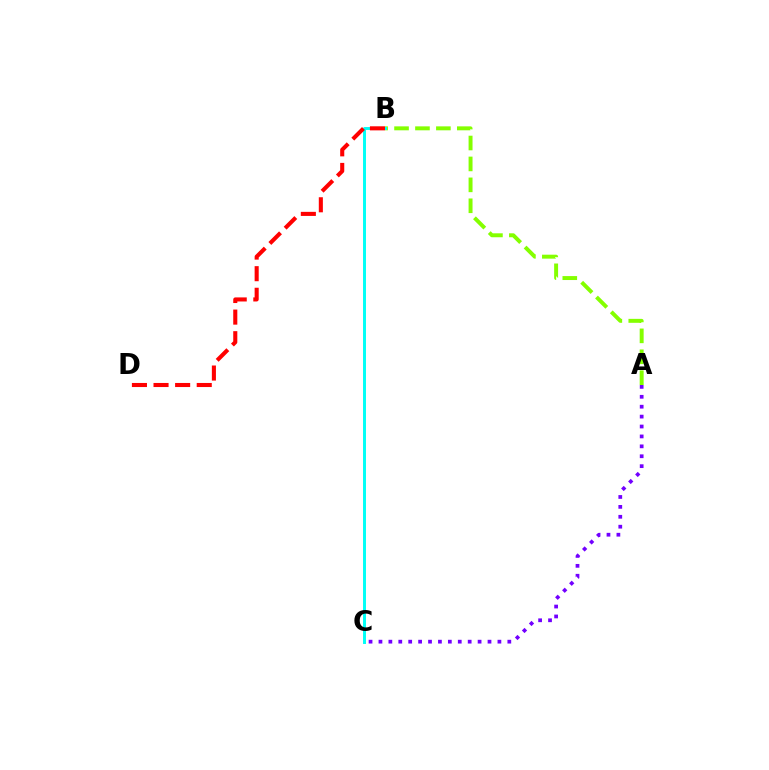{('A', 'B'): [{'color': '#84ff00', 'line_style': 'dashed', 'thickness': 2.84}], ('B', 'C'): [{'color': '#00fff6', 'line_style': 'solid', 'thickness': 2.12}], ('B', 'D'): [{'color': '#ff0000', 'line_style': 'dashed', 'thickness': 2.93}], ('A', 'C'): [{'color': '#7200ff', 'line_style': 'dotted', 'thickness': 2.69}]}